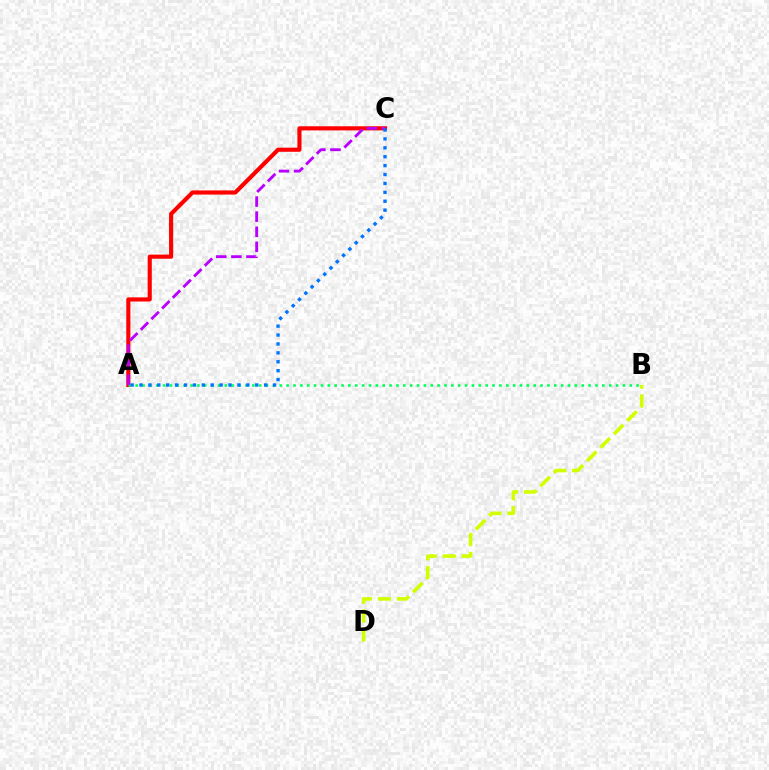{('B', 'D'): [{'color': '#d1ff00', 'line_style': 'dashed', 'thickness': 2.58}], ('A', 'C'): [{'color': '#ff0000', 'line_style': 'solid', 'thickness': 2.98}, {'color': '#b900ff', 'line_style': 'dashed', 'thickness': 2.05}, {'color': '#0074ff', 'line_style': 'dotted', 'thickness': 2.42}], ('A', 'B'): [{'color': '#00ff5c', 'line_style': 'dotted', 'thickness': 1.86}]}